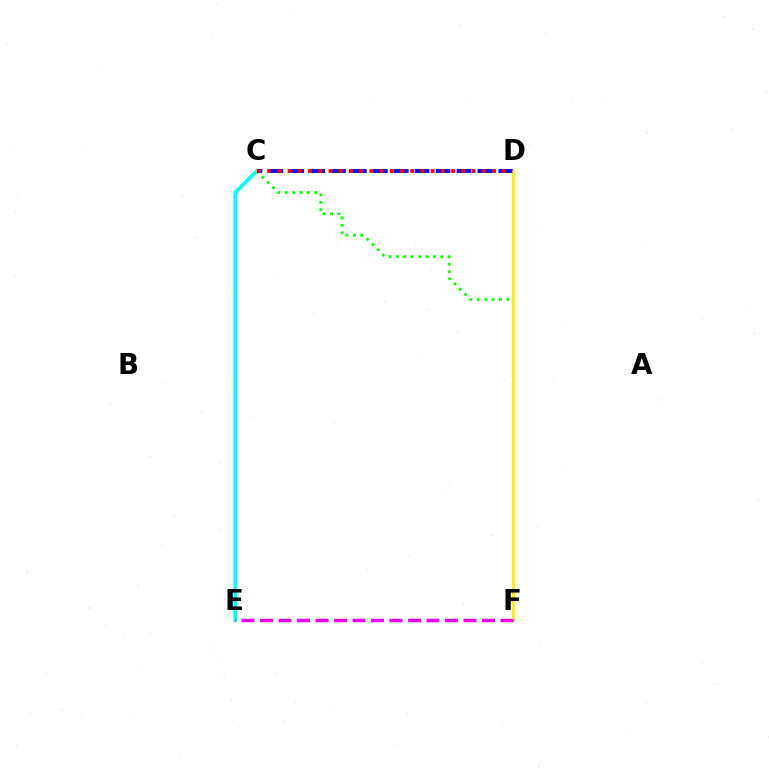{('C', 'F'): [{'color': '#08ff00', 'line_style': 'dotted', 'thickness': 2.01}], ('C', 'E'): [{'color': '#00fff6', 'line_style': 'solid', 'thickness': 2.67}], ('C', 'D'): [{'color': '#0010ff', 'line_style': 'dashed', 'thickness': 2.84}, {'color': '#ff0000', 'line_style': 'dotted', 'thickness': 2.78}], ('D', 'F'): [{'color': '#fcf500', 'line_style': 'solid', 'thickness': 2.2}], ('E', 'F'): [{'color': '#ee00ff', 'line_style': 'dashed', 'thickness': 2.51}]}